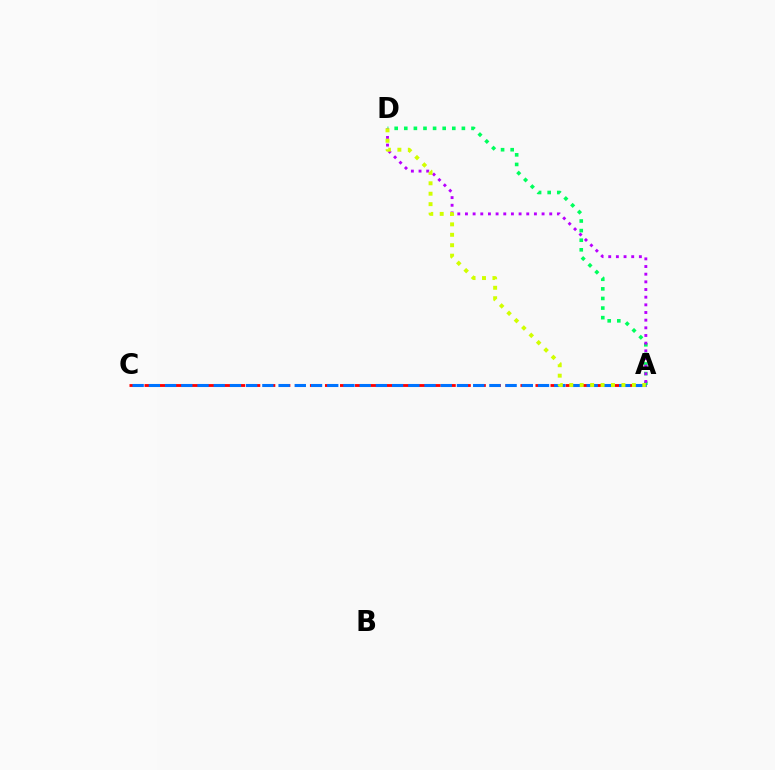{('A', 'C'): [{'color': '#ff0000', 'line_style': 'dashed', 'thickness': 2.04}, {'color': '#0074ff', 'line_style': 'dashed', 'thickness': 2.2}], ('A', 'D'): [{'color': '#00ff5c', 'line_style': 'dotted', 'thickness': 2.61}, {'color': '#b900ff', 'line_style': 'dotted', 'thickness': 2.08}, {'color': '#d1ff00', 'line_style': 'dotted', 'thickness': 2.83}]}